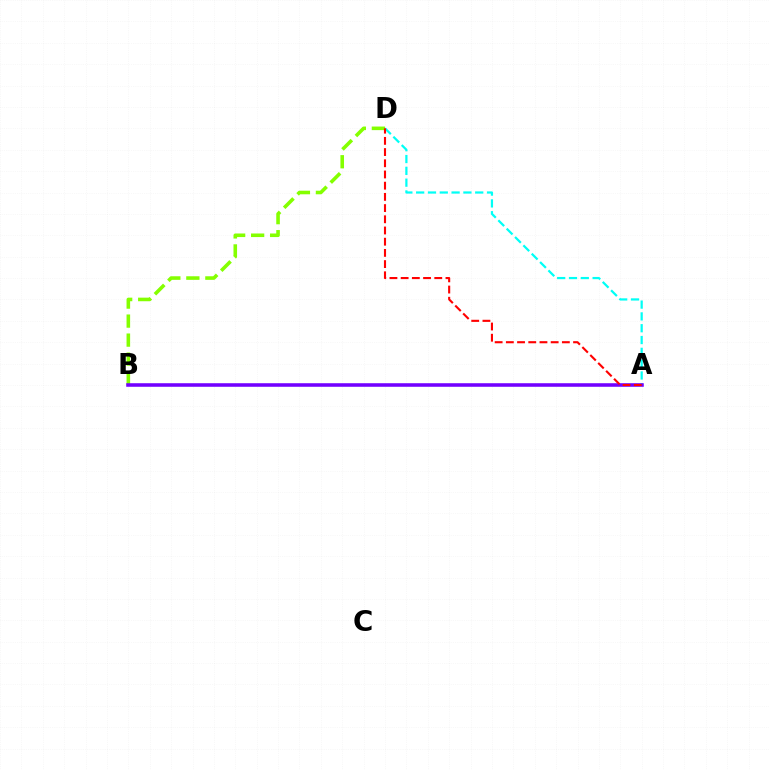{('A', 'D'): [{'color': '#00fff6', 'line_style': 'dashed', 'thickness': 1.6}, {'color': '#ff0000', 'line_style': 'dashed', 'thickness': 1.52}], ('B', 'D'): [{'color': '#84ff00', 'line_style': 'dashed', 'thickness': 2.58}], ('A', 'B'): [{'color': '#7200ff', 'line_style': 'solid', 'thickness': 2.56}]}